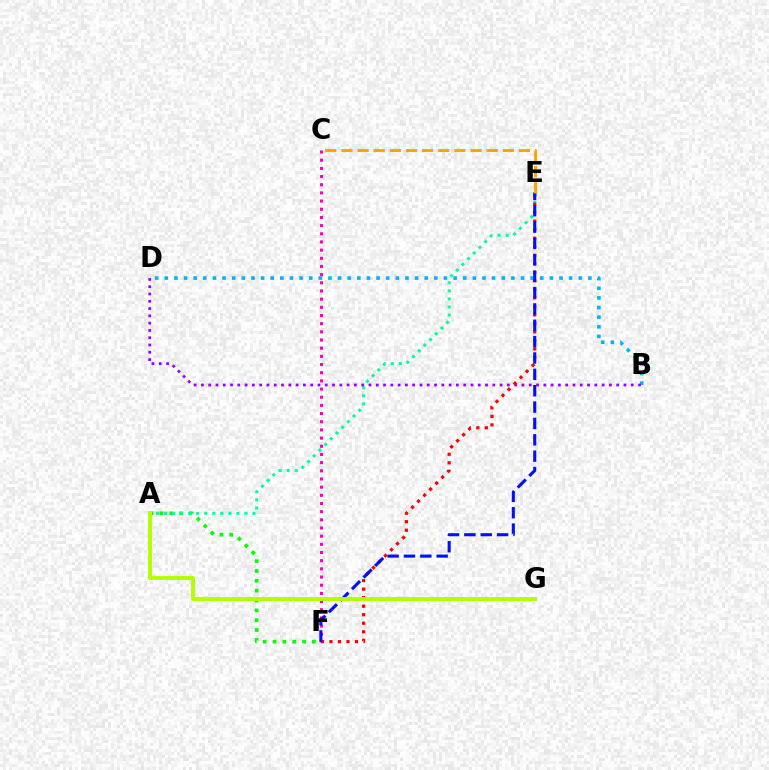{('A', 'F'): [{'color': '#08ff00', 'line_style': 'dotted', 'thickness': 2.67}], ('B', 'D'): [{'color': '#00b5ff', 'line_style': 'dotted', 'thickness': 2.62}, {'color': '#9b00ff', 'line_style': 'dotted', 'thickness': 1.98}], ('A', 'E'): [{'color': '#00ff9d', 'line_style': 'dotted', 'thickness': 2.19}], ('C', 'F'): [{'color': '#ff00bd', 'line_style': 'dotted', 'thickness': 2.22}], ('E', 'F'): [{'color': '#ff0000', 'line_style': 'dotted', 'thickness': 2.31}, {'color': '#0010ff', 'line_style': 'dashed', 'thickness': 2.22}], ('C', 'E'): [{'color': '#ffa500', 'line_style': 'dashed', 'thickness': 2.19}], ('A', 'G'): [{'color': '#b3ff00', 'line_style': 'solid', 'thickness': 2.83}]}